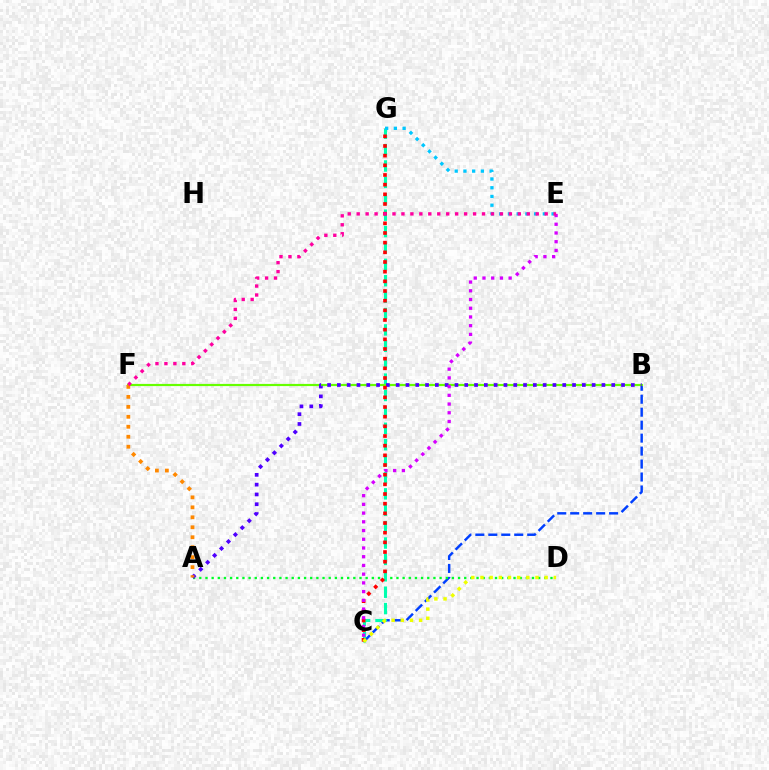{('B', 'C'): [{'color': '#003fff', 'line_style': 'dashed', 'thickness': 1.76}], ('A', 'D'): [{'color': '#00ff27', 'line_style': 'dotted', 'thickness': 1.67}], ('C', 'G'): [{'color': '#00ffaf', 'line_style': 'dashed', 'thickness': 2.23}, {'color': '#ff0000', 'line_style': 'dotted', 'thickness': 2.63}], ('B', 'F'): [{'color': '#66ff00', 'line_style': 'solid', 'thickness': 1.57}], ('A', 'B'): [{'color': '#4f00ff', 'line_style': 'dotted', 'thickness': 2.66}], ('A', 'F'): [{'color': '#ff8800', 'line_style': 'dotted', 'thickness': 2.71}], ('E', 'G'): [{'color': '#00c7ff', 'line_style': 'dotted', 'thickness': 2.37}], ('C', 'E'): [{'color': '#d600ff', 'line_style': 'dotted', 'thickness': 2.37}], ('E', 'F'): [{'color': '#ff00a0', 'line_style': 'dotted', 'thickness': 2.43}], ('C', 'D'): [{'color': '#eeff00', 'line_style': 'dotted', 'thickness': 2.49}]}